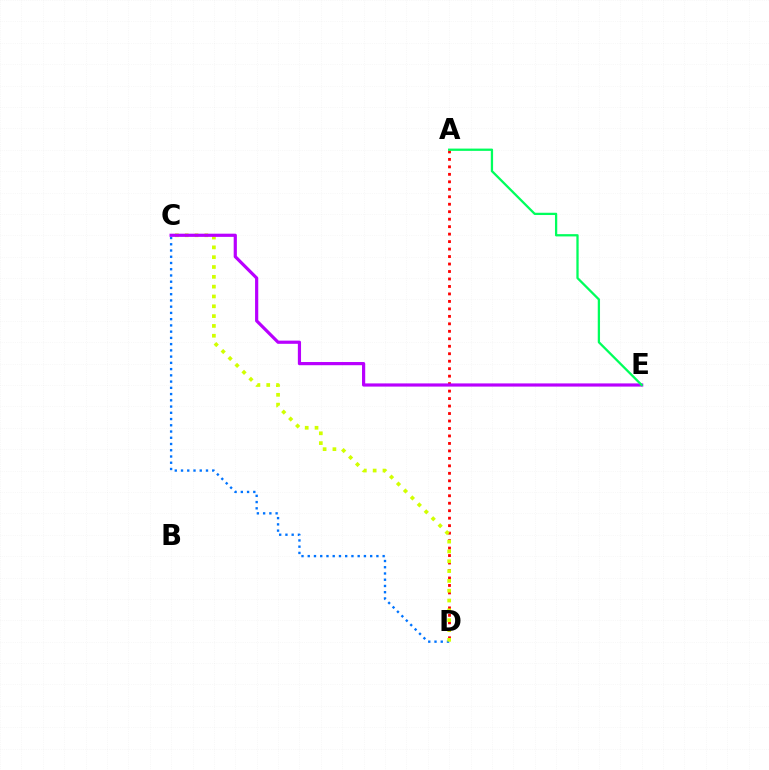{('A', 'D'): [{'color': '#ff0000', 'line_style': 'dotted', 'thickness': 2.03}], ('C', 'D'): [{'color': '#0074ff', 'line_style': 'dotted', 'thickness': 1.7}, {'color': '#d1ff00', 'line_style': 'dotted', 'thickness': 2.67}], ('C', 'E'): [{'color': '#b900ff', 'line_style': 'solid', 'thickness': 2.3}], ('A', 'E'): [{'color': '#00ff5c', 'line_style': 'solid', 'thickness': 1.64}]}